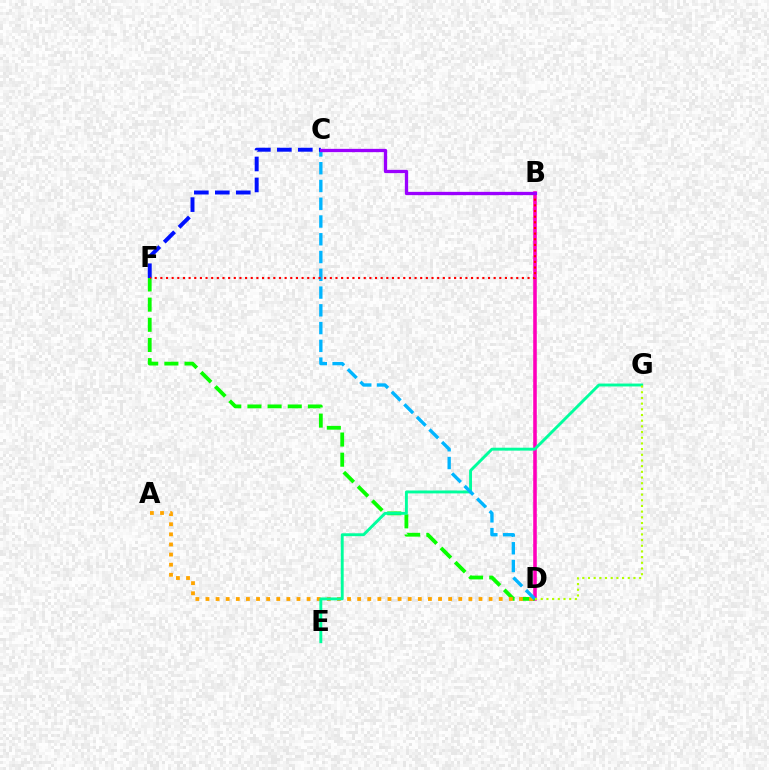{('B', 'D'): [{'color': '#ff00bd', 'line_style': 'solid', 'thickness': 2.58}], ('D', 'F'): [{'color': '#08ff00', 'line_style': 'dashed', 'thickness': 2.74}], ('A', 'D'): [{'color': '#ffa500', 'line_style': 'dotted', 'thickness': 2.75}], ('E', 'G'): [{'color': '#00ff9d', 'line_style': 'solid', 'thickness': 2.09}], ('C', 'D'): [{'color': '#00b5ff', 'line_style': 'dashed', 'thickness': 2.41}], ('C', 'F'): [{'color': '#0010ff', 'line_style': 'dashed', 'thickness': 2.85}], ('D', 'G'): [{'color': '#b3ff00', 'line_style': 'dotted', 'thickness': 1.54}], ('B', 'F'): [{'color': '#ff0000', 'line_style': 'dotted', 'thickness': 1.53}], ('B', 'C'): [{'color': '#9b00ff', 'line_style': 'solid', 'thickness': 2.38}]}